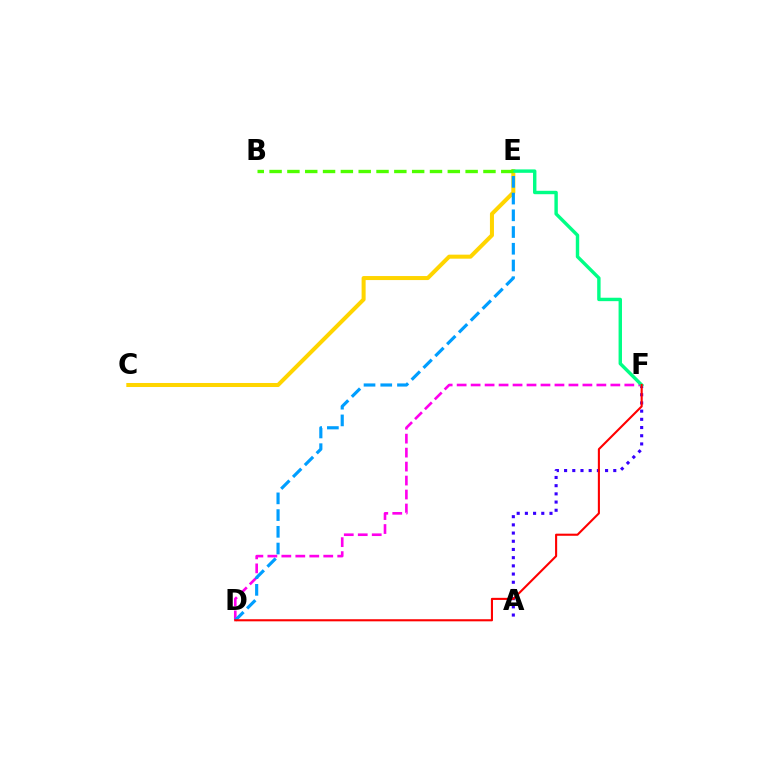{('C', 'E'): [{'color': '#ffd500', 'line_style': 'solid', 'thickness': 2.9}], ('A', 'F'): [{'color': '#3700ff', 'line_style': 'dotted', 'thickness': 2.23}], ('D', 'F'): [{'color': '#ff00ed', 'line_style': 'dashed', 'thickness': 1.9}, {'color': '#ff0000', 'line_style': 'solid', 'thickness': 1.51}], ('E', 'F'): [{'color': '#00ff86', 'line_style': 'solid', 'thickness': 2.46}], ('D', 'E'): [{'color': '#009eff', 'line_style': 'dashed', 'thickness': 2.27}], ('B', 'E'): [{'color': '#4fff00', 'line_style': 'dashed', 'thickness': 2.42}]}